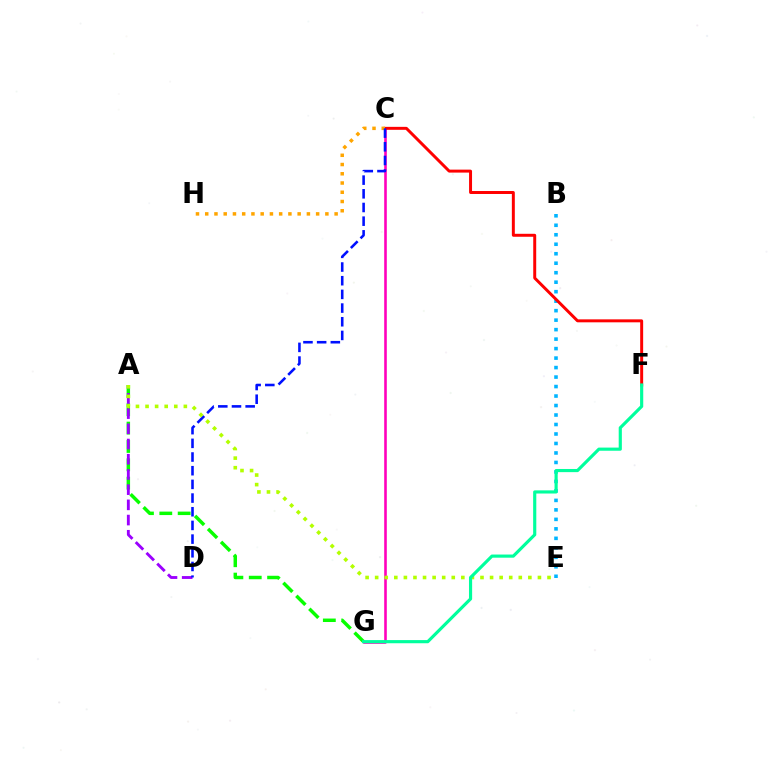{('B', 'E'): [{'color': '#00b5ff', 'line_style': 'dotted', 'thickness': 2.58}], ('C', 'G'): [{'color': '#ff00bd', 'line_style': 'solid', 'thickness': 1.88}], ('C', 'F'): [{'color': '#ff0000', 'line_style': 'solid', 'thickness': 2.13}], ('A', 'G'): [{'color': '#08ff00', 'line_style': 'dashed', 'thickness': 2.49}], ('C', 'H'): [{'color': '#ffa500', 'line_style': 'dotted', 'thickness': 2.51}], ('A', 'D'): [{'color': '#9b00ff', 'line_style': 'dashed', 'thickness': 2.07}], ('C', 'D'): [{'color': '#0010ff', 'line_style': 'dashed', 'thickness': 1.86}], ('A', 'E'): [{'color': '#b3ff00', 'line_style': 'dotted', 'thickness': 2.6}], ('F', 'G'): [{'color': '#00ff9d', 'line_style': 'solid', 'thickness': 2.27}]}